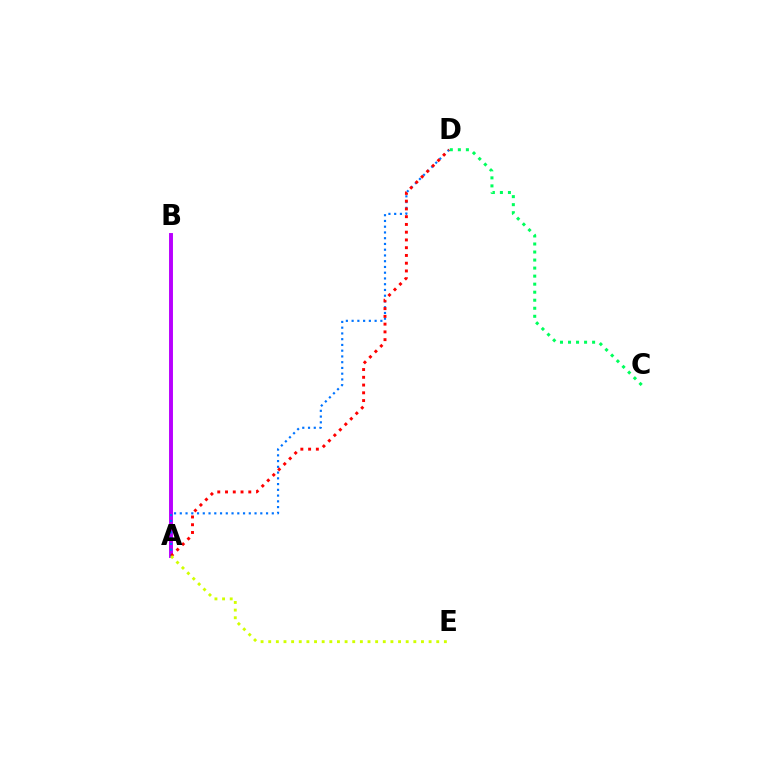{('A', 'B'): [{'color': '#b900ff', 'line_style': 'solid', 'thickness': 2.83}], ('A', 'D'): [{'color': '#0074ff', 'line_style': 'dotted', 'thickness': 1.56}, {'color': '#ff0000', 'line_style': 'dotted', 'thickness': 2.11}], ('C', 'D'): [{'color': '#00ff5c', 'line_style': 'dotted', 'thickness': 2.18}], ('A', 'E'): [{'color': '#d1ff00', 'line_style': 'dotted', 'thickness': 2.08}]}